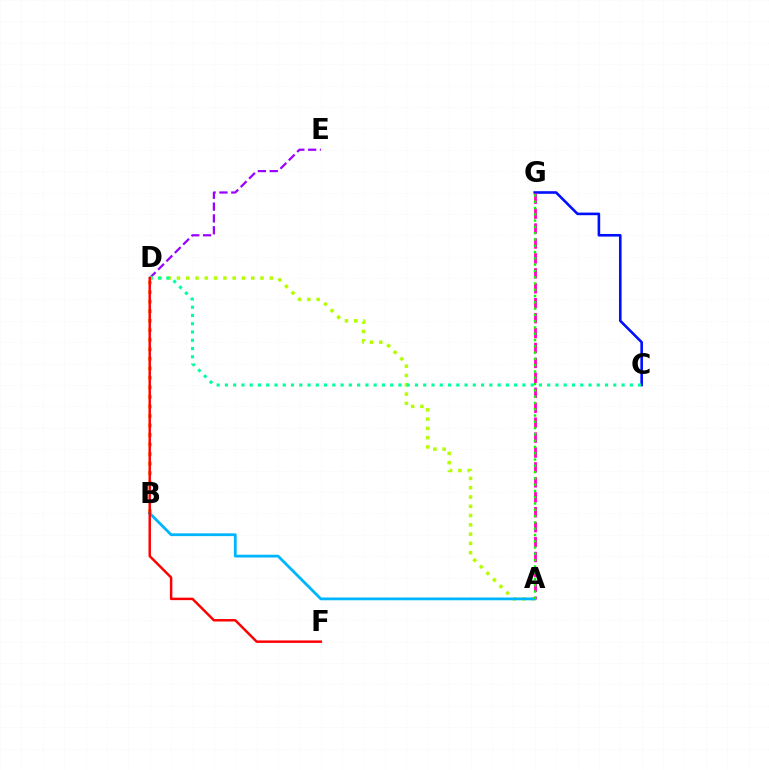{('D', 'E'): [{'color': '#9b00ff', 'line_style': 'dashed', 'thickness': 1.61}], ('A', 'D'): [{'color': '#b3ff00', 'line_style': 'dotted', 'thickness': 2.52}], ('C', 'G'): [{'color': '#0010ff', 'line_style': 'solid', 'thickness': 1.88}], ('C', 'D'): [{'color': '#00ff9d', 'line_style': 'dotted', 'thickness': 2.25}], ('B', 'D'): [{'color': '#ffa500', 'line_style': 'dotted', 'thickness': 2.59}], ('A', 'G'): [{'color': '#ff00bd', 'line_style': 'dashed', 'thickness': 2.03}, {'color': '#08ff00', 'line_style': 'dotted', 'thickness': 1.71}], ('A', 'B'): [{'color': '#00b5ff', 'line_style': 'solid', 'thickness': 2.01}], ('D', 'F'): [{'color': '#ff0000', 'line_style': 'solid', 'thickness': 1.77}]}